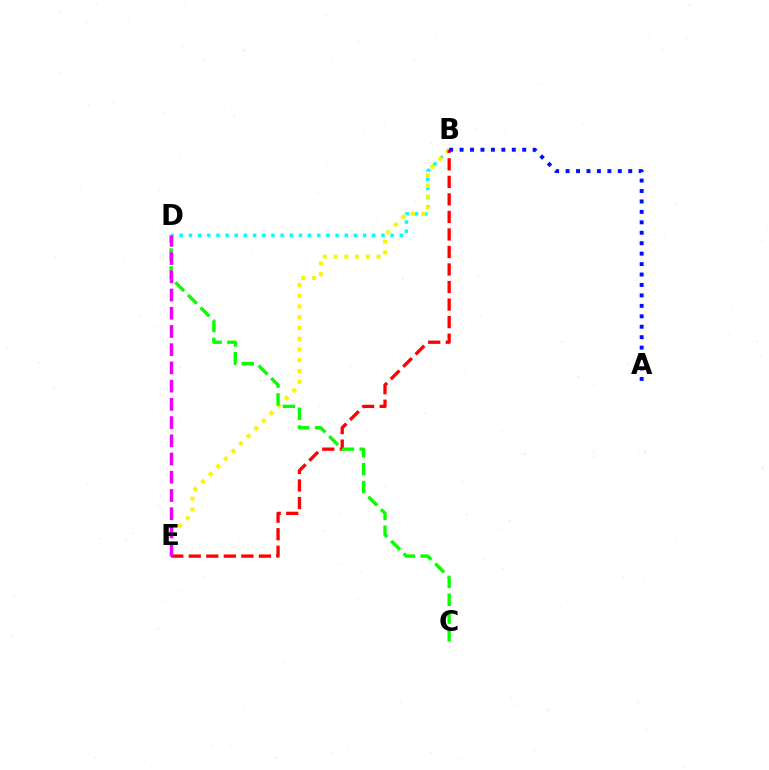{('B', 'D'): [{'color': '#00fff6', 'line_style': 'dotted', 'thickness': 2.49}], ('B', 'E'): [{'color': '#fcf500', 'line_style': 'dotted', 'thickness': 2.92}, {'color': '#ff0000', 'line_style': 'dashed', 'thickness': 2.38}], ('C', 'D'): [{'color': '#08ff00', 'line_style': 'dashed', 'thickness': 2.43}], ('D', 'E'): [{'color': '#ee00ff', 'line_style': 'dashed', 'thickness': 2.48}], ('A', 'B'): [{'color': '#0010ff', 'line_style': 'dotted', 'thickness': 2.84}]}